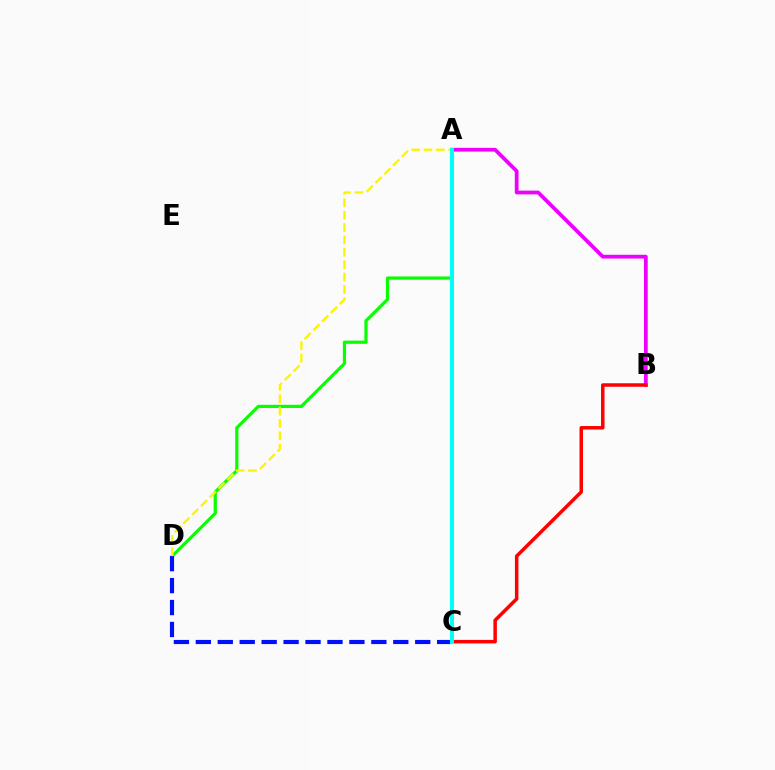{('A', 'D'): [{'color': '#08ff00', 'line_style': 'solid', 'thickness': 2.31}, {'color': '#fcf500', 'line_style': 'dashed', 'thickness': 1.68}], ('A', 'B'): [{'color': '#ee00ff', 'line_style': 'solid', 'thickness': 2.71}], ('C', 'D'): [{'color': '#0010ff', 'line_style': 'dashed', 'thickness': 2.98}], ('B', 'C'): [{'color': '#ff0000', 'line_style': 'solid', 'thickness': 2.52}], ('A', 'C'): [{'color': '#00fff6', 'line_style': 'solid', 'thickness': 2.91}]}